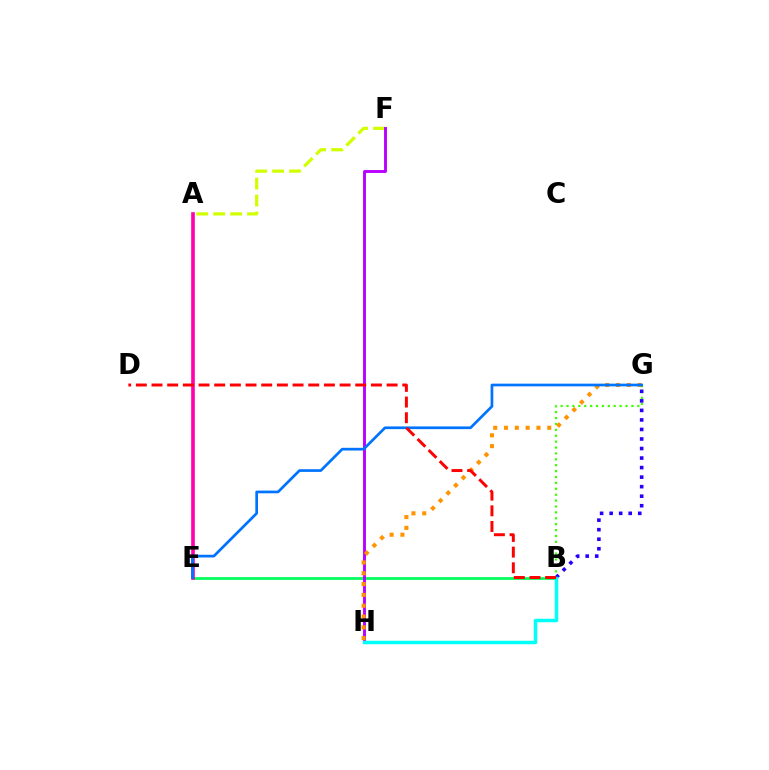{('B', 'E'): [{'color': '#00ff5c', 'line_style': 'solid', 'thickness': 1.97}], ('A', 'F'): [{'color': '#d1ff00', 'line_style': 'dashed', 'thickness': 2.3}], ('B', 'G'): [{'color': '#3dff00', 'line_style': 'dotted', 'thickness': 1.6}, {'color': '#2500ff', 'line_style': 'dotted', 'thickness': 2.59}], ('F', 'H'): [{'color': '#b900ff', 'line_style': 'solid', 'thickness': 2.09}], ('G', 'H'): [{'color': '#ff9400', 'line_style': 'dotted', 'thickness': 2.94}], ('A', 'E'): [{'color': '#ff00ac', 'line_style': 'solid', 'thickness': 2.62}], ('B', 'H'): [{'color': '#00fff6', 'line_style': 'solid', 'thickness': 2.52}], ('E', 'G'): [{'color': '#0074ff', 'line_style': 'solid', 'thickness': 1.95}], ('B', 'D'): [{'color': '#ff0000', 'line_style': 'dashed', 'thickness': 2.13}]}